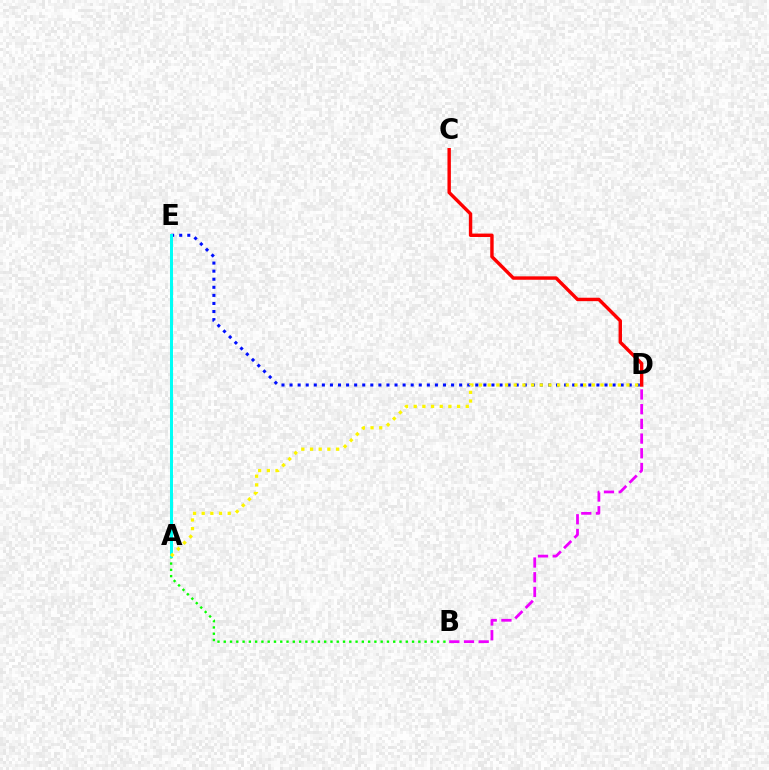{('C', 'D'): [{'color': '#ff0000', 'line_style': 'solid', 'thickness': 2.46}], ('B', 'D'): [{'color': '#ee00ff', 'line_style': 'dashed', 'thickness': 2.0}], ('A', 'B'): [{'color': '#08ff00', 'line_style': 'dotted', 'thickness': 1.71}], ('D', 'E'): [{'color': '#0010ff', 'line_style': 'dotted', 'thickness': 2.19}], ('A', 'E'): [{'color': '#00fff6', 'line_style': 'solid', 'thickness': 2.18}], ('A', 'D'): [{'color': '#fcf500', 'line_style': 'dotted', 'thickness': 2.36}]}